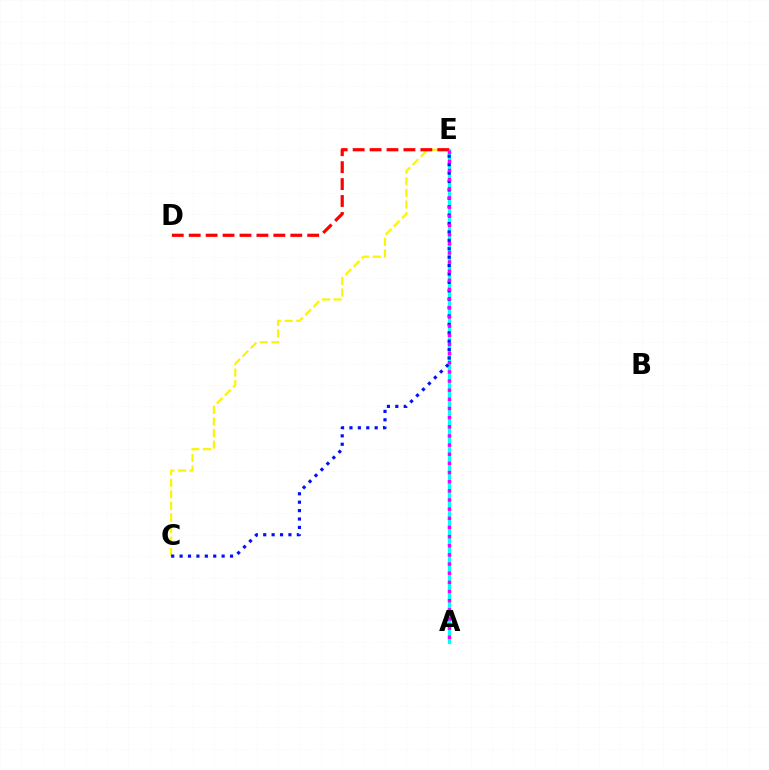{('A', 'E'): [{'color': '#08ff00', 'line_style': 'dashed', 'thickness': 1.54}, {'color': '#00fff6', 'line_style': 'solid', 'thickness': 2.28}, {'color': '#ee00ff', 'line_style': 'dotted', 'thickness': 2.49}], ('C', 'E'): [{'color': '#fcf500', 'line_style': 'dashed', 'thickness': 1.57}, {'color': '#0010ff', 'line_style': 'dotted', 'thickness': 2.28}], ('D', 'E'): [{'color': '#ff0000', 'line_style': 'dashed', 'thickness': 2.3}]}